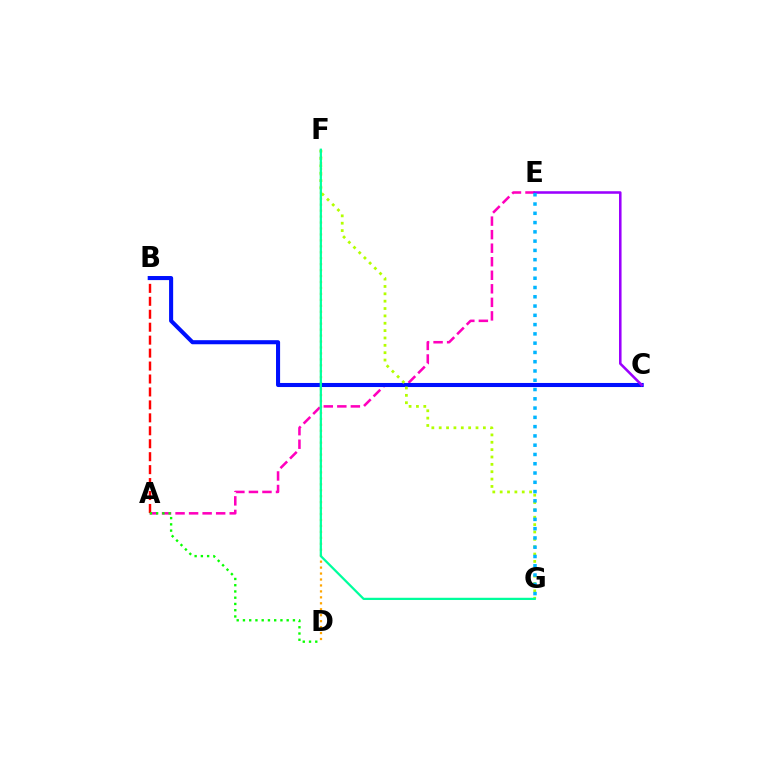{('A', 'E'): [{'color': '#ff00bd', 'line_style': 'dashed', 'thickness': 1.84}], ('D', 'F'): [{'color': '#ffa500', 'line_style': 'dotted', 'thickness': 1.62}], ('A', 'B'): [{'color': '#ff0000', 'line_style': 'dashed', 'thickness': 1.76}], ('B', 'C'): [{'color': '#0010ff', 'line_style': 'solid', 'thickness': 2.93}], ('C', 'E'): [{'color': '#9b00ff', 'line_style': 'solid', 'thickness': 1.84}], ('F', 'G'): [{'color': '#b3ff00', 'line_style': 'dotted', 'thickness': 2.0}, {'color': '#00ff9d', 'line_style': 'solid', 'thickness': 1.61}], ('A', 'D'): [{'color': '#08ff00', 'line_style': 'dotted', 'thickness': 1.7}], ('E', 'G'): [{'color': '#00b5ff', 'line_style': 'dotted', 'thickness': 2.52}]}